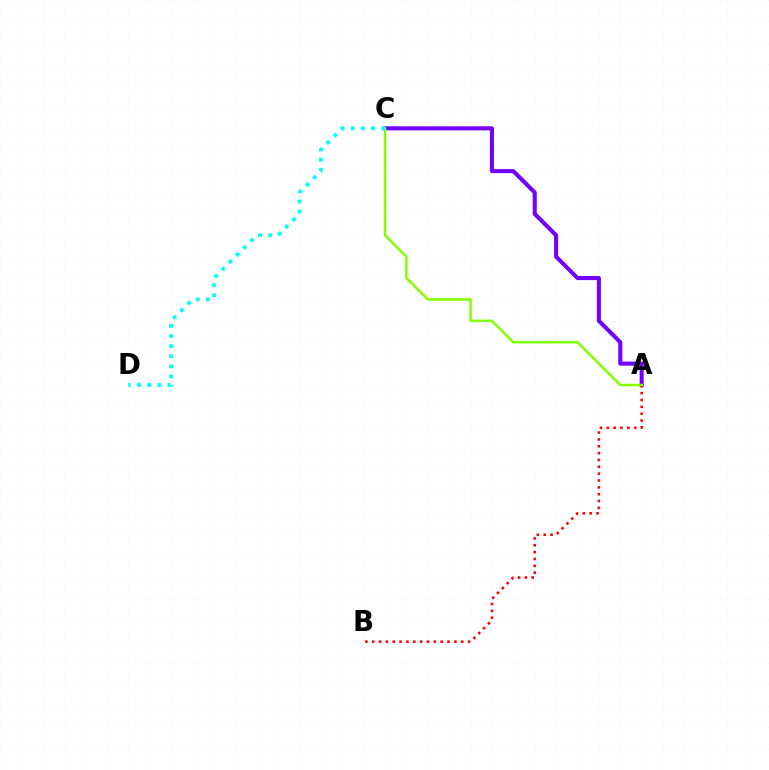{('A', 'C'): [{'color': '#7200ff', 'line_style': 'solid', 'thickness': 2.94}, {'color': '#84ff00', 'line_style': 'solid', 'thickness': 1.81}], ('A', 'B'): [{'color': '#ff0000', 'line_style': 'dotted', 'thickness': 1.86}], ('C', 'D'): [{'color': '#00fff6', 'line_style': 'dotted', 'thickness': 2.75}]}